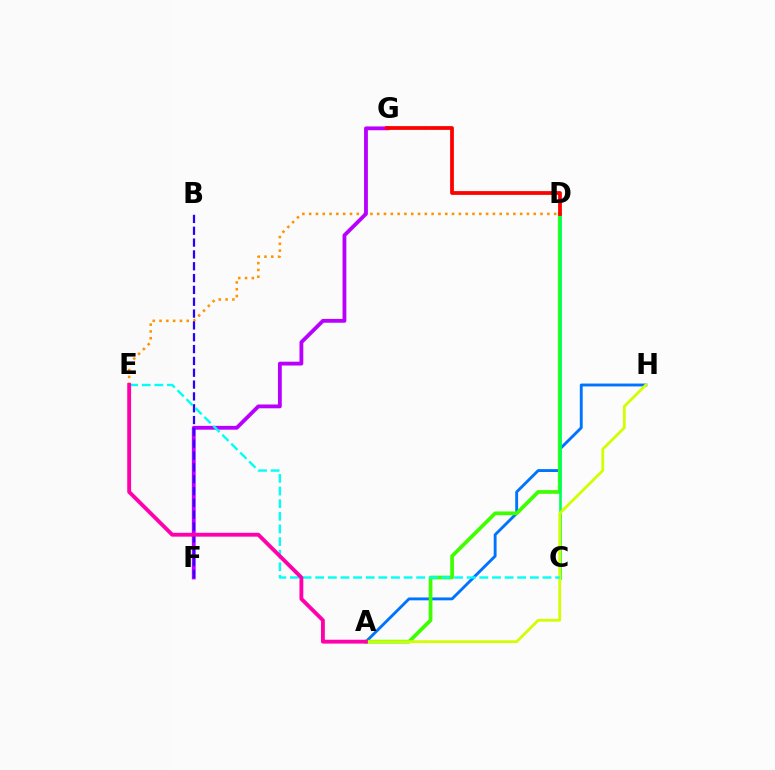{('A', 'H'): [{'color': '#0074ff', 'line_style': 'solid', 'thickness': 2.07}, {'color': '#d1ff00', 'line_style': 'solid', 'thickness': 2.0}], ('D', 'E'): [{'color': '#ff9400', 'line_style': 'dotted', 'thickness': 1.85}], ('A', 'D'): [{'color': '#3dff00', 'line_style': 'solid', 'thickness': 2.67}], ('F', 'G'): [{'color': '#b900ff', 'line_style': 'solid', 'thickness': 2.75}], ('C', 'D'): [{'color': '#00ff5c', 'line_style': 'solid', 'thickness': 1.9}], ('D', 'G'): [{'color': '#ff0000', 'line_style': 'solid', 'thickness': 2.71}], ('B', 'F'): [{'color': '#2500ff', 'line_style': 'dashed', 'thickness': 1.61}], ('C', 'E'): [{'color': '#00fff6', 'line_style': 'dashed', 'thickness': 1.72}], ('A', 'E'): [{'color': '#ff00ac', 'line_style': 'solid', 'thickness': 2.77}]}